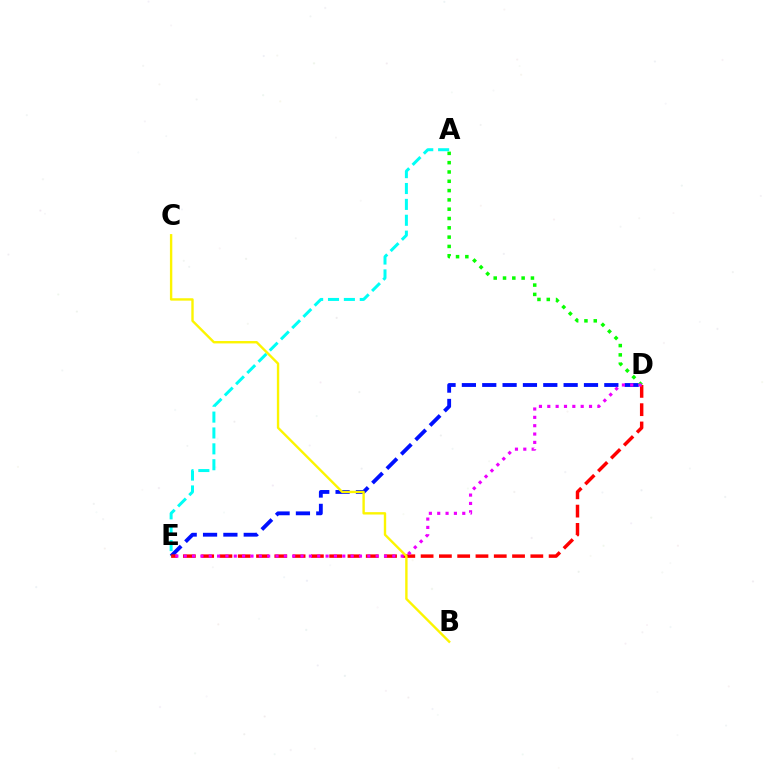{('D', 'E'): [{'color': '#0010ff', 'line_style': 'dashed', 'thickness': 2.76}, {'color': '#ff0000', 'line_style': 'dashed', 'thickness': 2.48}, {'color': '#ee00ff', 'line_style': 'dotted', 'thickness': 2.27}], ('A', 'D'): [{'color': '#08ff00', 'line_style': 'dotted', 'thickness': 2.53}], ('B', 'C'): [{'color': '#fcf500', 'line_style': 'solid', 'thickness': 1.71}], ('A', 'E'): [{'color': '#00fff6', 'line_style': 'dashed', 'thickness': 2.16}]}